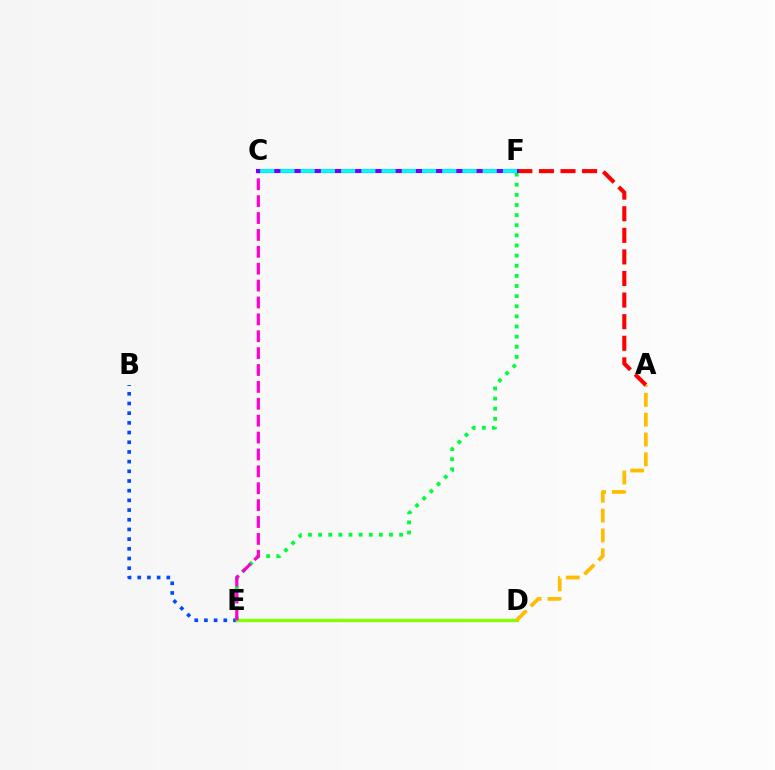{('B', 'E'): [{'color': '#004bff', 'line_style': 'dotted', 'thickness': 2.63}], ('D', 'E'): [{'color': '#84ff00', 'line_style': 'solid', 'thickness': 2.39}], ('A', 'D'): [{'color': '#ffbd00', 'line_style': 'dashed', 'thickness': 2.7}], ('A', 'F'): [{'color': '#ff0000', 'line_style': 'dashed', 'thickness': 2.93}], ('E', 'F'): [{'color': '#00ff39', 'line_style': 'dotted', 'thickness': 2.75}], ('C', 'E'): [{'color': '#ff00cf', 'line_style': 'dashed', 'thickness': 2.29}], ('C', 'F'): [{'color': '#7200ff', 'line_style': 'solid', 'thickness': 2.95}, {'color': '#00fff6', 'line_style': 'dashed', 'thickness': 2.75}]}